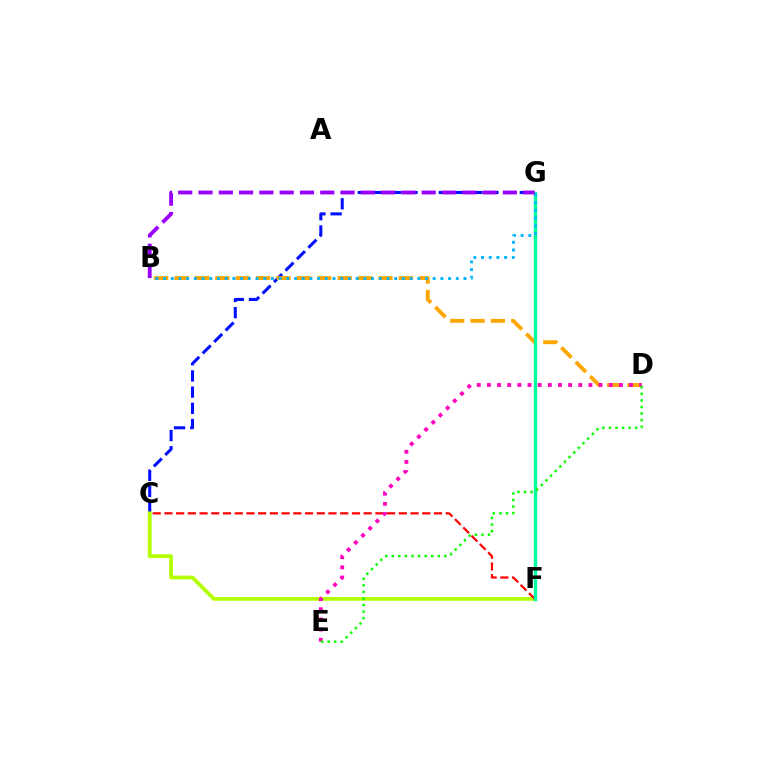{('C', 'G'): [{'color': '#0010ff', 'line_style': 'dashed', 'thickness': 2.2}], ('C', 'F'): [{'color': '#b3ff00', 'line_style': 'solid', 'thickness': 2.72}, {'color': '#ff0000', 'line_style': 'dashed', 'thickness': 1.59}], ('B', 'D'): [{'color': '#ffa500', 'line_style': 'dashed', 'thickness': 2.77}], ('F', 'G'): [{'color': '#00ff9d', 'line_style': 'solid', 'thickness': 2.45}], ('B', 'G'): [{'color': '#00b5ff', 'line_style': 'dotted', 'thickness': 2.09}, {'color': '#9b00ff', 'line_style': 'dashed', 'thickness': 2.76}], ('D', 'E'): [{'color': '#ff00bd', 'line_style': 'dotted', 'thickness': 2.76}, {'color': '#08ff00', 'line_style': 'dotted', 'thickness': 1.78}]}